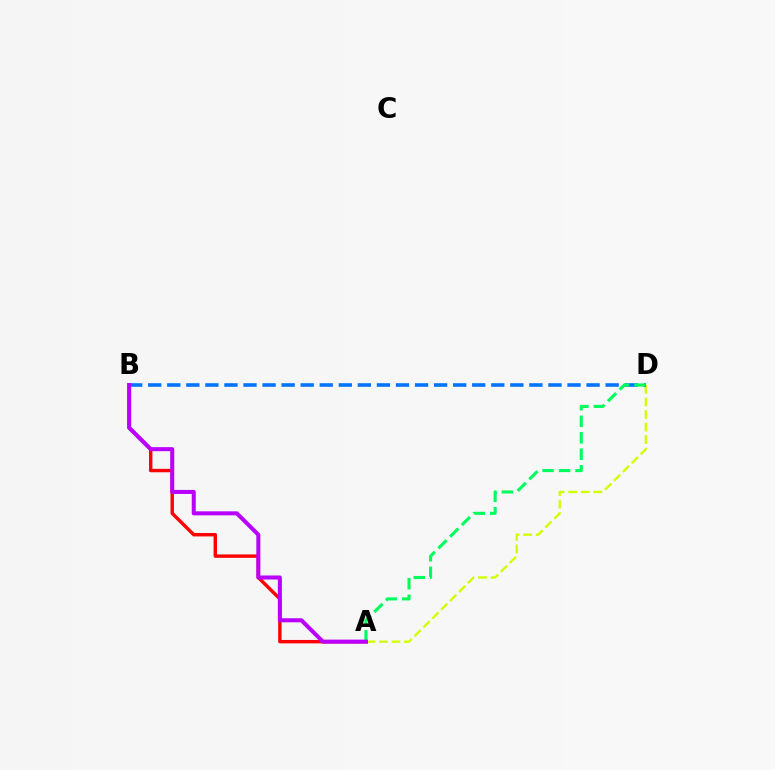{('A', 'D'): [{'color': '#d1ff00', 'line_style': 'dashed', 'thickness': 1.7}, {'color': '#00ff5c', 'line_style': 'dashed', 'thickness': 2.24}], ('A', 'B'): [{'color': '#ff0000', 'line_style': 'solid', 'thickness': 2.46}, {'color': '#b900ff', 'line_style': 'solid', 'thickness': 2.9}], ('B', 'D'): [{'color': '#0074ff', 'line_style': 'dashed', 'thickness': 2.59}]}